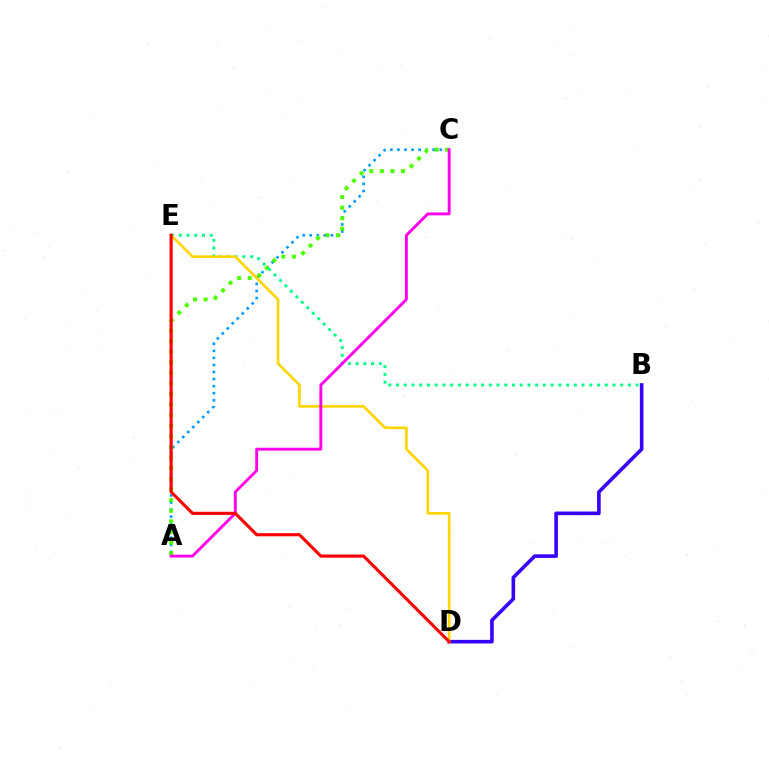{('A', 'C'): [{'color': '#009eff', 'line_style': 'dotted', 'thickness': 1.92}, {'color': '#4fff00', 'line_style': 'dotted', 'thickness': 2.88}, {'color': '#ff00ed', 'line_style': 'solid', 'thickness': 2.07}], ('B', 'E'): [{'color': '#00ff86', 'line_style': 'dotted', 'thickness': 2.1}], ('B', 'D'): [{'color': '#3700ff', 'line_style': 'solid', 'thickness': 2.6}], ('D', 'E'): [{'color': '#ffd500', 'line_style': 'solid', 'thickness': 1.91}, {'color': '#ff0000', 'line_style': 'solid', 'thickness': 2.25}]}